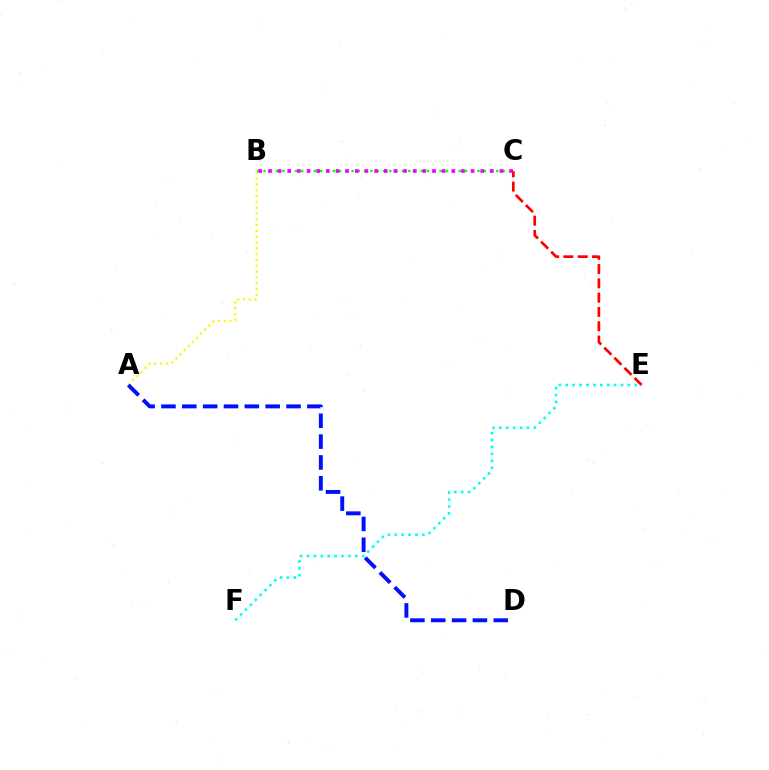{('C', 'E'): [{'color': '#ff0000', 'line_style': 'dashed', 'thickness': 1.94}], ('E', 'F'): [{'color': '#00fff6', 'line_style': 'dotted', 'thickness': 1.88}], ('B', 'C'): [{'color': '#08ff00', 'line_style': 'dotted', 'thickness': 1.71}, {'color': '#ee00ff', 'line_style': 'dotted', 'thickness': 2.62}], ('A', 'B'): [{'color': '#fcf500', 'line_style': 'dotted', 'thickness': 1.58}], ('A', 'D'): [{'color': '#0010ff', 'line_style': 'dashed', 'thickness': 2.83}]}